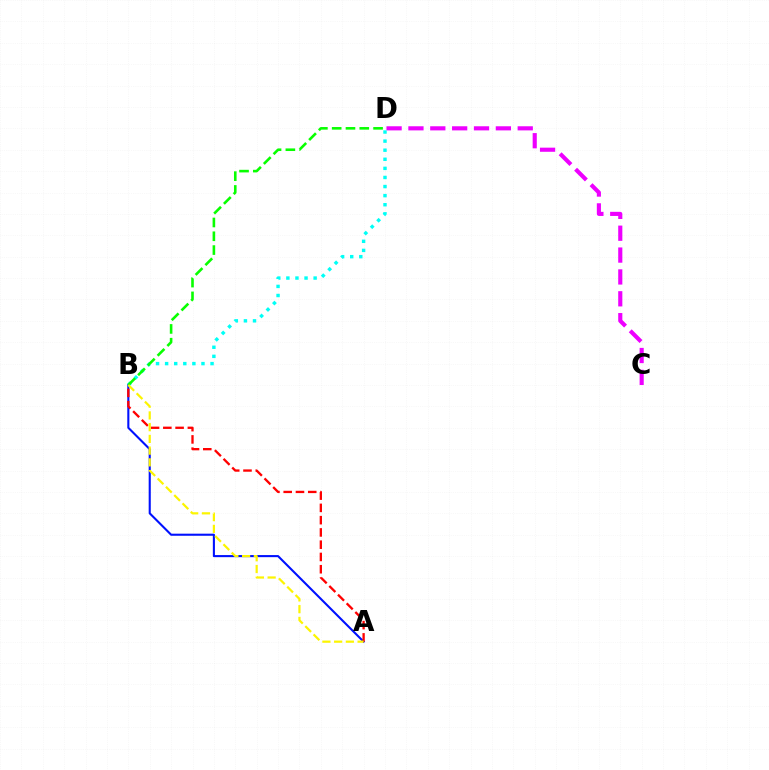{('A', 'B'): [{'color': '#0010ff', 'line_style': 'solid', 'thickness': 1.51}, {'color': '#ff0000', 'line_style': 'dashed', 'thickness': 1.67}, {'color': '#fcf500', 'line_style': 'dashed', 'thickness': 1.59}], ('B', 'D'): [{'color': '#00fff6', 'line_style': 'dotted', 'thickness': 2.47}, {'color': '#08ff00', 'line_style': 'dashed', 'thickness': 1.87}], ('C', 'D'): [{'color': '#ee00ff', 'line_style': 'dashed', 'thickness': 2.97}]}